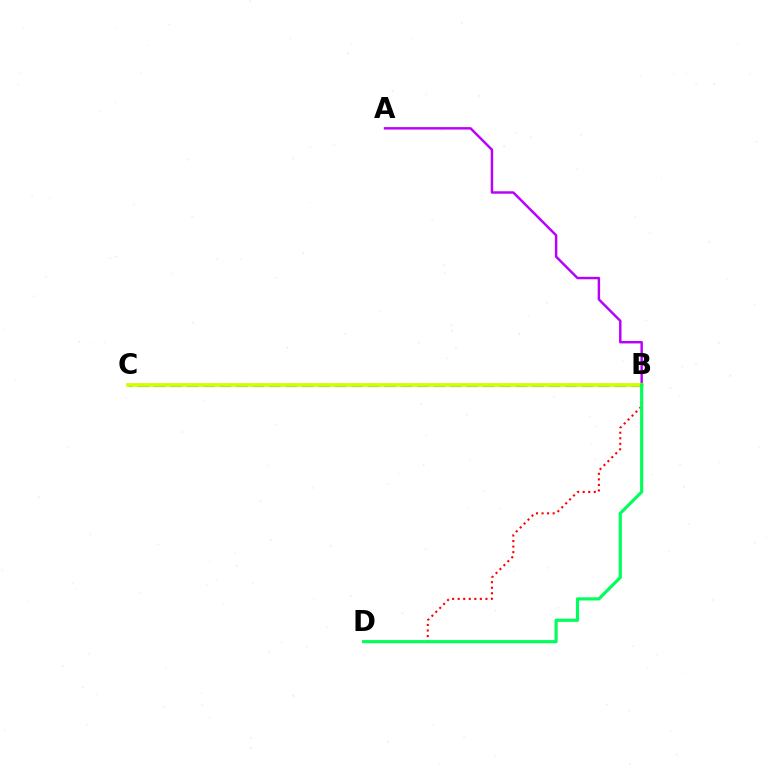{('A', 'B'): [{'color': '#b900ff', 'line_style': 'solid', 'thickness': 1.76}], ('B', 'C'): [{'color': '#0074ff', 'line_style': 'dashed', 'thickness': 2.24}, {'color': '#d1ff00', 'line_style': 'solid', 'thickness': 2.68}], ('B', 'D'): [{'color': '#ff0000', 'line_style': 'dotted', 'thickness': 1.51}, {'color': '#00ff5c', 'line_style': 'solid', 'thickness': 2.27}]}